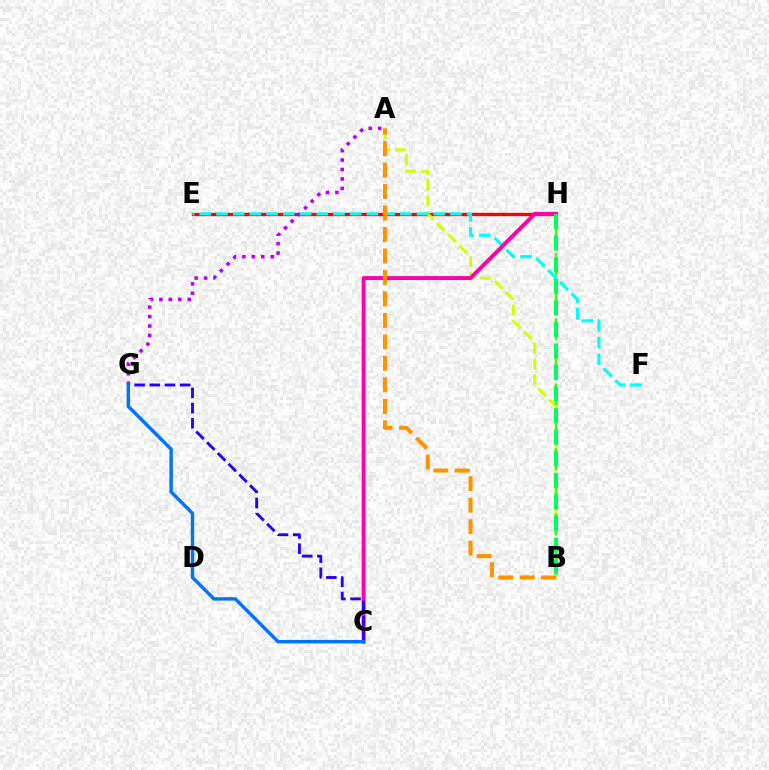{('E', 'H'): [{'color': '#ff0000', 'line_style': 'solid', 'thickness': 2.4}], ('A', 'B'): [{'color': '#d1ff00', 'line_style': 'dashed', 'thickness': 2.13}, {'color': '#ff9400', 'line_style': 'dashed', 'thickness': 2.92}], ('A', 'G'): [{'color': '#b900ff', 'line_style': 'dotted', 'thickness': 2.56}], ('E', 'F'): [{'color': '#00fff6', 'line_style': 'dashed', 'thickness': 2.27}], ('C', 'H'): [{'color': '#ff00ac', 'line_style': 'solid', 'thickness': 2.83}], ('C', 'G'): [{'color': '#2500ff', 'line_style': 'dashed', 'thickness': 2.06}, {'color': '#0074ff', 'line_style': 'solid', 'thickness': 2.48}], ('B', 'H'): [{'color': '#3dff00', 'line_style': 'dashed', 'thickness': 1.77}, {'color': '#00ff5c', 'line_style': 'dashed', 'thickness': 2.93}]}